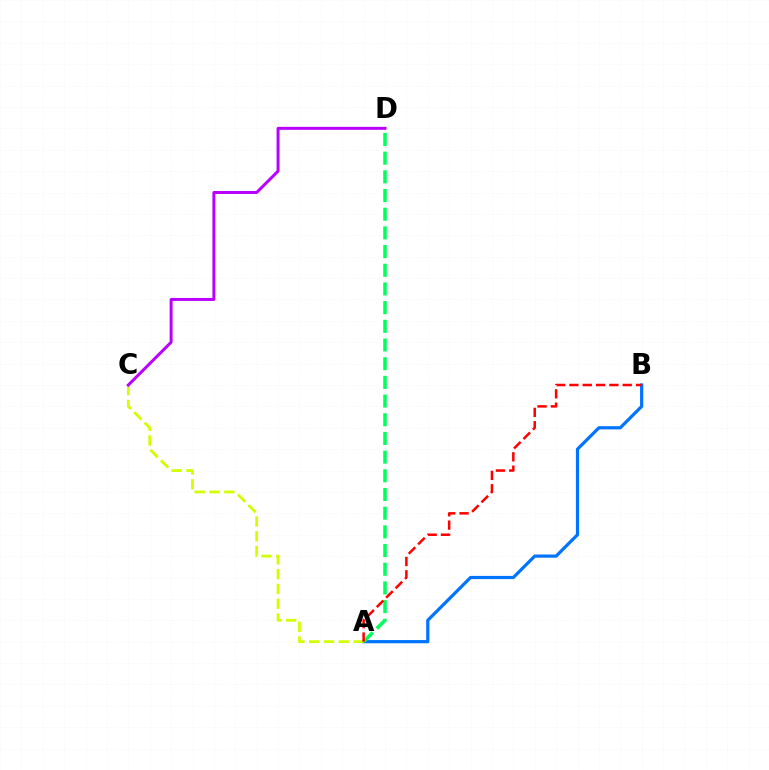{('A', 'B'): [{'color': '#0074ff', 'line_style': 'solid', 'thickness': 2.31}, {'color': '#ff0000', 'line_style': 'dashed', 'thickness': 1.81}], ('A', 'C'): [{'color': '#d1ff00', 'line_style': 'dashed', 'thickness': 2.01}], ('A', 'D'): [{'color': '#00ff5c', 'line_style': 'dashed', 'thickness': 2.54}], ('C', 'D'): [{'color': '#b900ff', 'line_style': 'solid', 'thickness': 2.14}]}